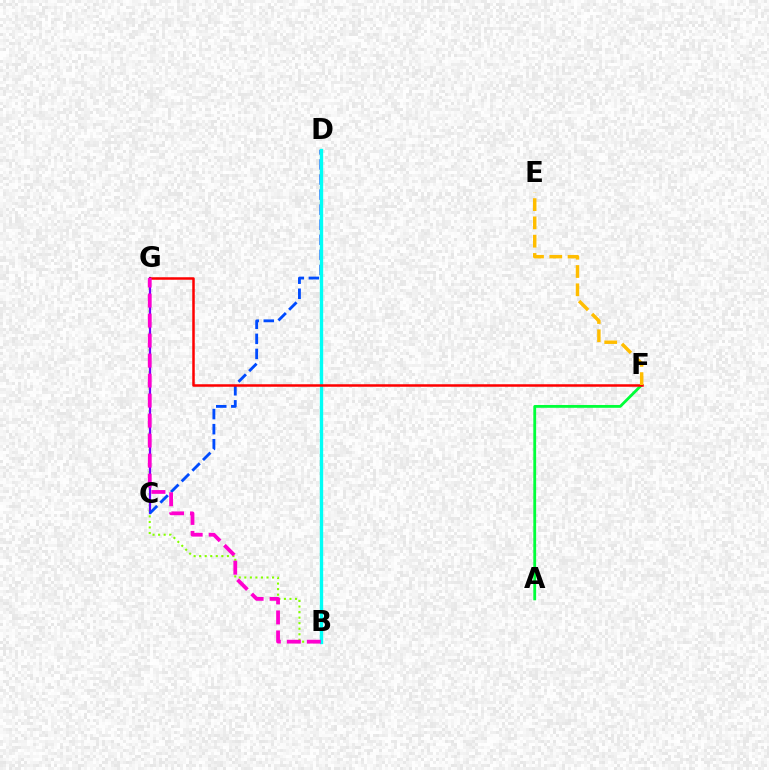{('B', 'G'): [{'color': '#84ff00', 'line_style': 'dotted', 'thickness': 1.51}, {'color': '#ff00cf', 'line_style': 'dashed', 'thickness': 2.72}], ('A', 'F'): [{'color': '#00ff39', 'line_style': 'solid', 'thickness': 2.02}], ('C', 'G'): [{'color': '#7200ff', 'line_style': 'solid', 'thickness': 1.6}], ('C', 'D'): [{'color': '#004bff', 'line_style': 'dashed', 'thickness': 2.05}], ('B', 'D'): [{'color': '#00fff6', 'line_style': 'solid', 'thickness': 2.41}], ('F', 'G'): [{'color': '#ff0000', 'line_style': 'solid', 'thickness': 1.81}], ('E', 'F'): [{'color': '#ffbd00', 'line_style': 'dashed', 'thickness': 2.48}]}